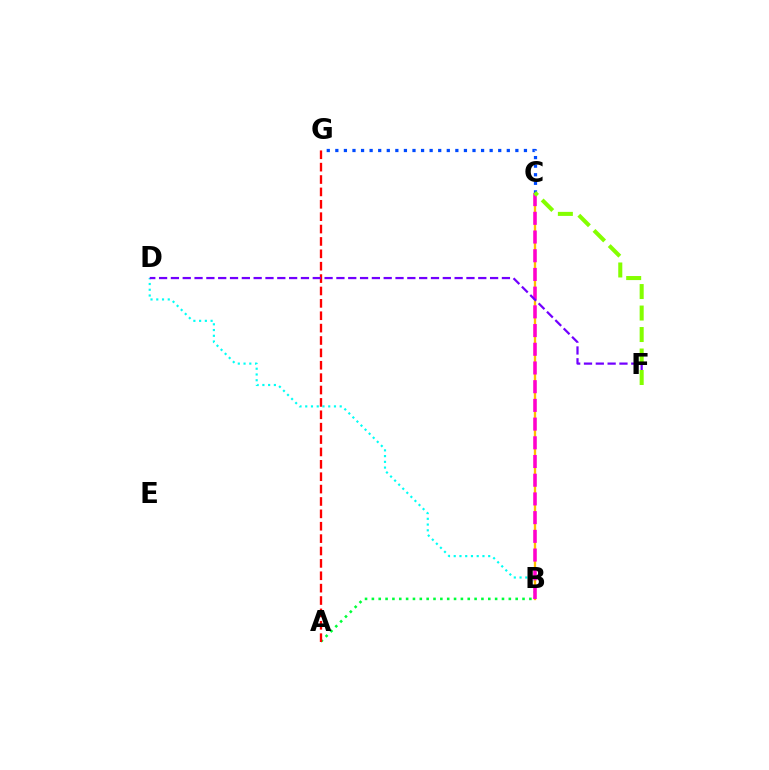{('A', 'B'): [{'color': '#00ff39', 'line_style': 'dotted', 'thickness': 1.86}], ('B', 'D'): [{'color': '#00fff6', 'line_style': 'dotted', 'thickness': 1.56}], ('A', 'G'): [{'color': '#ff0000', 'line_style': 'dashed', 'thickness': 1.68}], ('B', 'C'): [{'color': '#ffbd00', 'line_style': 'solid', 'thickness': 1.67}, {'color': '#ff00cf', 'line_style': 'dashed', 'thickness': 2.54}], ('C', 'G'): [{'color': '#004bff', 'line_style': 'dotted', 'thickness': 2.33}], ('D', 'F'): [{'color': '#7200ff', 'line_style': 'dashed', 'thickness': 1.61}], ('C', 'F'): [{'color': '#84ff00', 'line_style': 'dashed', 'thickness': 2.92}]}